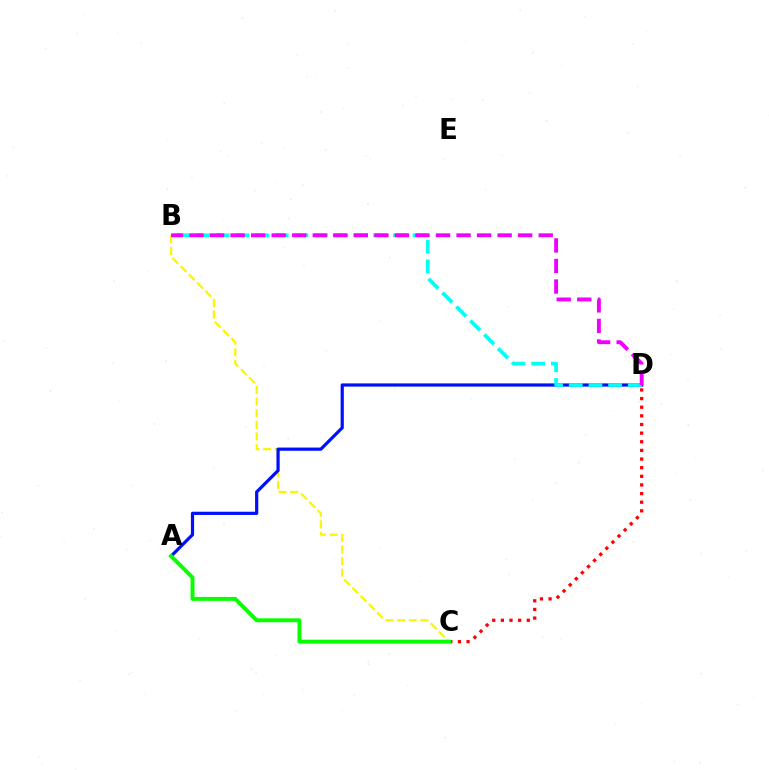{('C', 'D'): [{'color': '#ff0000', 'line_style': 'dotted', 'thickness': 2.35}], ('B', 'C'): [{'color': '#fcf500', 'line_style': 'dashed', 'thickness': 1.58}], ('A', 'D'): [{'color': '#0010ff', 'line_style': 'solid', 'thickness': 2.31}], ('A', 'C'): [{'color': '#08ff00', 'line_style': 'solid', 'thickness': 2.82}], ('B', 'D'): [{'color': '#00fff6', 'line_style': 'dashed', 'thickness': 2.67}, {'color': '#ee00ff', 'line_style': 'dashed', 'thickness': 2.79}]}